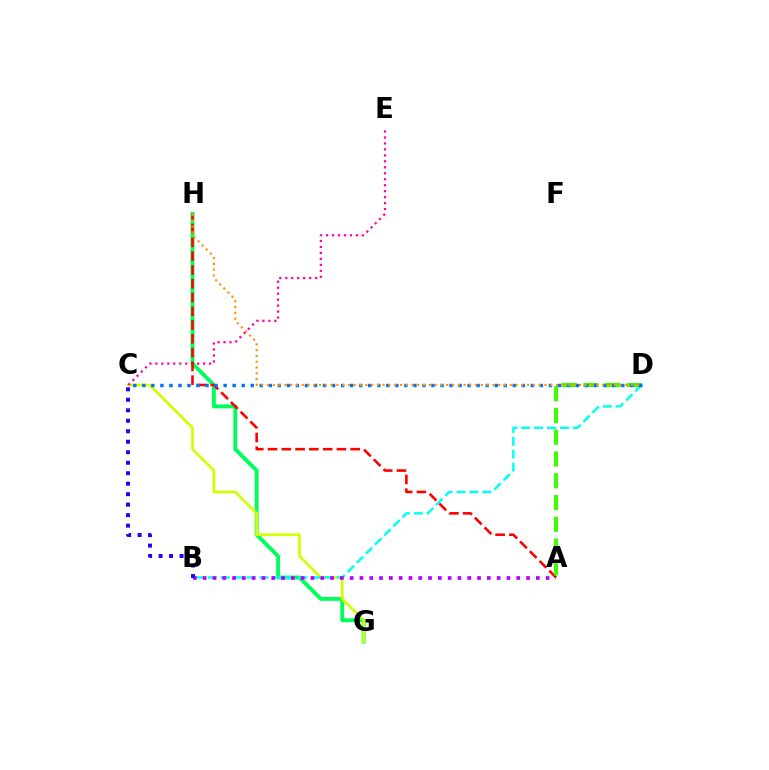{('G', 'H'): [{'color': '#00ff5c', 'line_style': 'solid', 'thickness': 2.81}], ('C', 'G'): [{'color': '#d1ff00', 'line_style': 'solid', 'thickness': 1.94}], ('C', 'E'): [{'color': '#ff00ac', 'line_style': 'dotted', 'thickness': 1.62}], ('B', 'D'): [{'color': '#00fff6', 'line_style': 'dashed', 'thickness': 1.76}], ('A', 'H'): [{'color': '#ff0000', 'line_style': 'dashed', 'thickness': 1.87}], ('A', 'D'): [{'color': '#3dff00', 'line_style': 'dashed', 'thickness': 2.96}], ('C', 'D'): [{'color': '#0074ff', 'line_style': 'dotted', 'thickness': 2.46}], ('D', 'H'): [{'color': '#ff9400', 'line_style': 'dotted', 'thickness': 1.57}], ('A', 'B'): [{'color': '#b900ff', 'line_style': 'dotted', 'thickness': 2.66}], ('B', 'C'): [{'color': '#2500ff', 'line_style': 'dotted', 'thickness': 2.85}]}